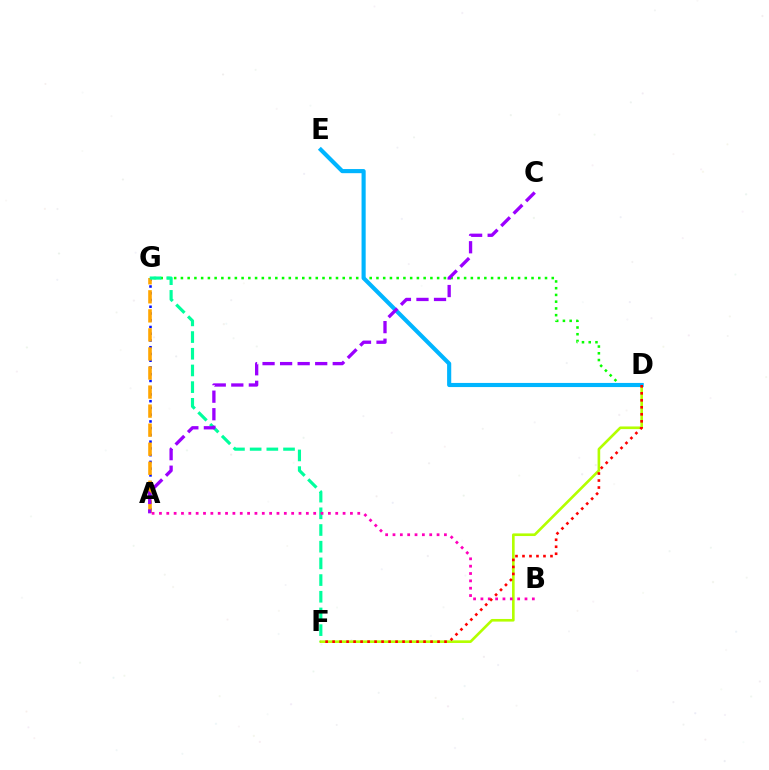{('A', 'G'): [{'color': '#0010ff', 'line_style': 'dotted', 'thickness': 1.83}, {'color': '#ffa500', 'line_style': 'dashed', 'thickness': 2.59}], ('D', 'G'): [{'color': '#08ff00', 'line_style': 'dotted', 'thickness': 1.83}], ('F', 'G'): [{'color': '#00ff9d', 'line_style': 'dashed', 'thickness': 2.27}], ('D', 'F'): [{'color': '#b3ff00', 'line_style': 'solid', 'thickness': 1.9}, {'color': '#ff0000', 'line_style': 'dotted', 'thickness': 1.9}], ('A', 'B'): [{'color': '#ff00bd', 'line_style': 'dotted', 'thickness': 2.0}], ('D', 'E'): [{'color': '#00b5ff', 'line_style': 'solid', 'thickness': 2.98}], ('A', 'C'): [{'color': '#9b00ff', 'line_style': 'dashed', 'thickness': 2.38}]}